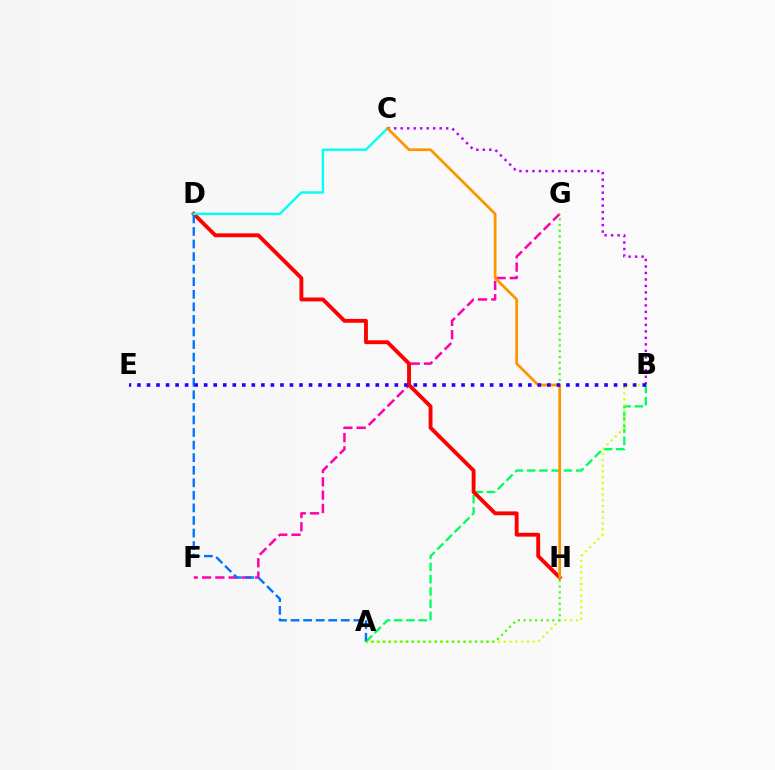{('A', 'B'): [{'color': '#00ff5c', 'line_style': 'dashed', 'thickness': 1.66}, {'color': '#d1ff00', 'line_style': 'dotted', 'thickness': 1.57}], ('B', 'C'): [{'color': '#b900ff', 'line_style': 'dotted', 'thickness': 1.76}], ('F', 'G'): [{'color': '#ff00ac', 'line_style': 'dashed', 'thickness': 1.81}], ('D', 'H'): [{'color': '#ff0000', 'line_style': 'solid', 'thickness': 2.78}], ('A', 'D'): [{'color': '#0074ff', 'line_style': 'dashed', 'thickness': 1.71}], ('A', 'G'): [{'color': '#3dff00', 'line_style': 'dotted', 'thickness': 1.56}], ('C', 'D'): [{'color': '#00fff6', 'line_style': 'solid', 'thickness': 1.72}], ('C', 'H'): [{'color': '#ff9400', 'line_style': 'solid', 'thickness': 1.97}], ('B', 'E'): [{'color': '#2500ff', 'line_style': 'dotted', 'thickness': 2.59}]}